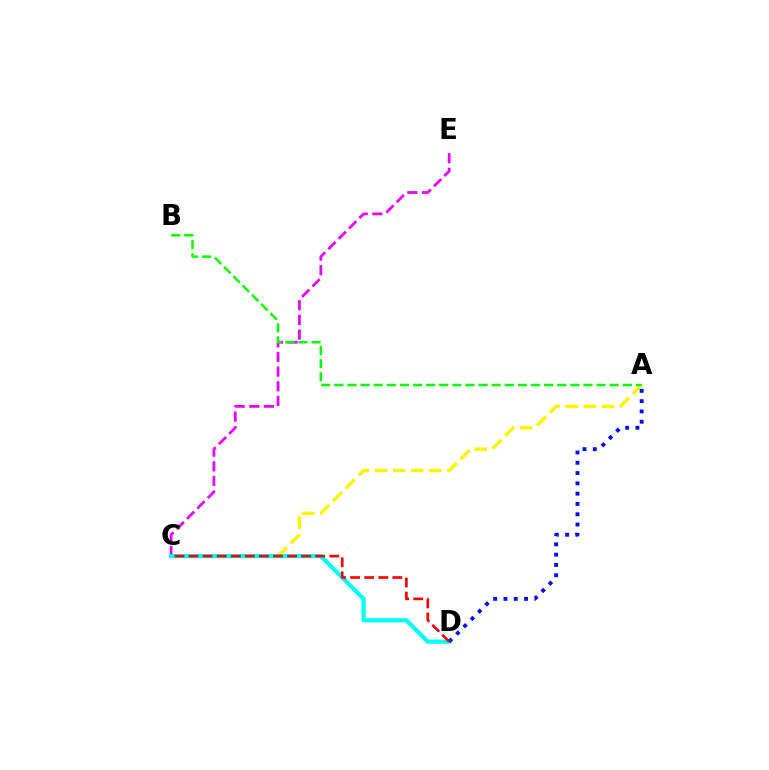{('A', 'C'): [{'color': '#fcf500', 'line_style': 'dashed', 'thickness': 2.46}], ('C', 'E'): [{'color': '#ee00ff', 'line_style': 'dashed', 'thickness': 1.99}], ('A', 'B'): [{'color': '#08ff00', 'line_style': 'dashed', 'thickness': 1.78}], ('C', 'D'): [{'color': '#00fff6', 'line_style': 'solid', 'thickness': 2.99}, {'color': '#ff0000', 'line_style': 'dashed', 'thickness': 1.91}], ('A', 'D'): [{'color': '#0010ff', 'line_style': 'dotted', 'thickness': 2.8}]}